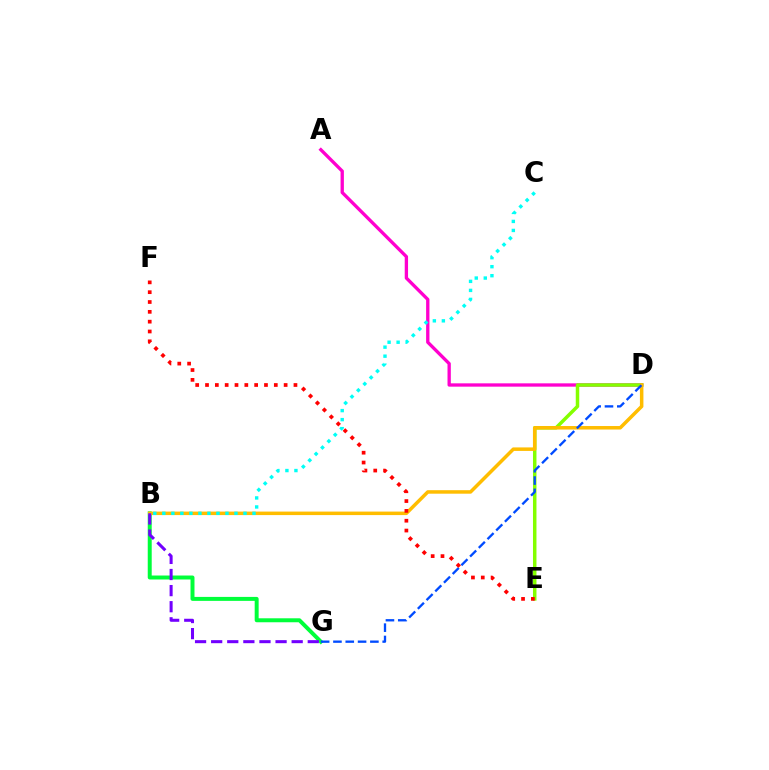{('B', 'G'): [{'color': '#00ff39', 'line_style': 'solid', 'thickness': 2.86}, {'color': '#7200ff', 'line_style': 'dashed', 'thickness': 2.19}], ('A', 'D'): [{'color': '#ff00cf', 'line_style': 'solid', 'thickness': 2.39}], ('D', 'E'): [{'color': '#84ff00', 'line_style': 'solid', 'thickness': 2.51}], ('B', 'D'): [{'color': '#ffbd00', 'line_style': 'solid', 'thickness': 2.52}], ('D', 'G'): [{'color': '#004bff', 'line_style': 'dashed', 'thickness': 1.67}], ('E', 'F'): [{'color': '#ff0000', 'line_style': 'dotted', 'thickness': 2.67}], ('B', 'C'): [{'color': '#00fff6', 'line_style': 'dotted', 'thickness': 2.45}]}